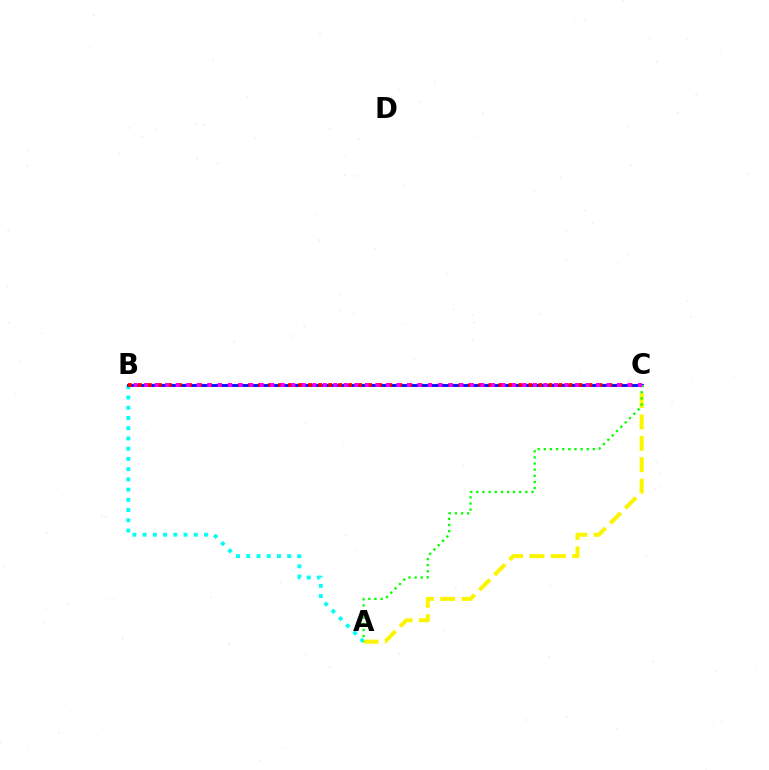{('A', 'B'): [{'color': '#00fff6', 'line_style': 'dotted', 'thickness': 2.78}], ('B', 'C'): [{'color': '#0010ff', 'line_style': 'solid', 'thickness': 2.07}, {'color': '#ff0000', 'line_style': 'dotted', 'thickness': 2.72}, {'color': '#ee00ff', 'line_style': 'dotted', 'thickness': 2.85}], ('A', 'C'): [{'color': '#fcf500', 'line_style': 'dashed', 'thickness': 2.9}, {'color': '#08ff00', 'line_style': 'dotted', 'thickness': 1.66}]}